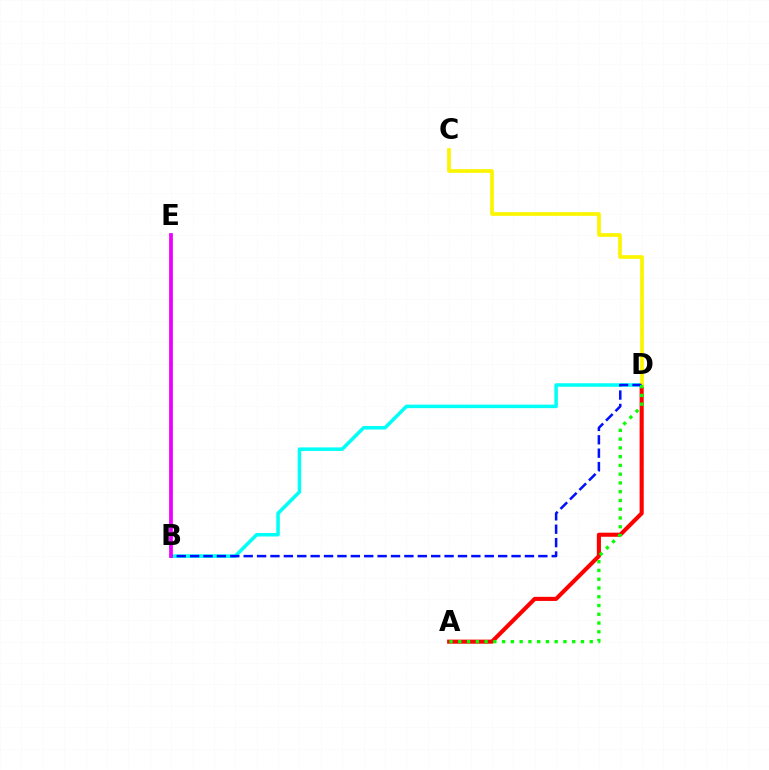{('A', 'D'): [{'color': '#ff0000', 'line_style': 'solid', 'thickness': 2.95}, {'color': '#08ff00', 'line_style': 'dotted', 'thickness': 2.38}], ('B', 'D'): [{'color': '#00fff6', 'line_style': 'solid', 'thickness': 2.54}, {'color': '#0010ff', 'line_style': 'dashed', 'thickness': 1.82}], ('C', 'D'): [{'color': '#fcf500', 'line_style': 'solid', 'thickness': 2.66}], ('B', 'E'): [{'color': '#ee00ff', 'line_style': 'solid', 'thickness': 2.7}]}